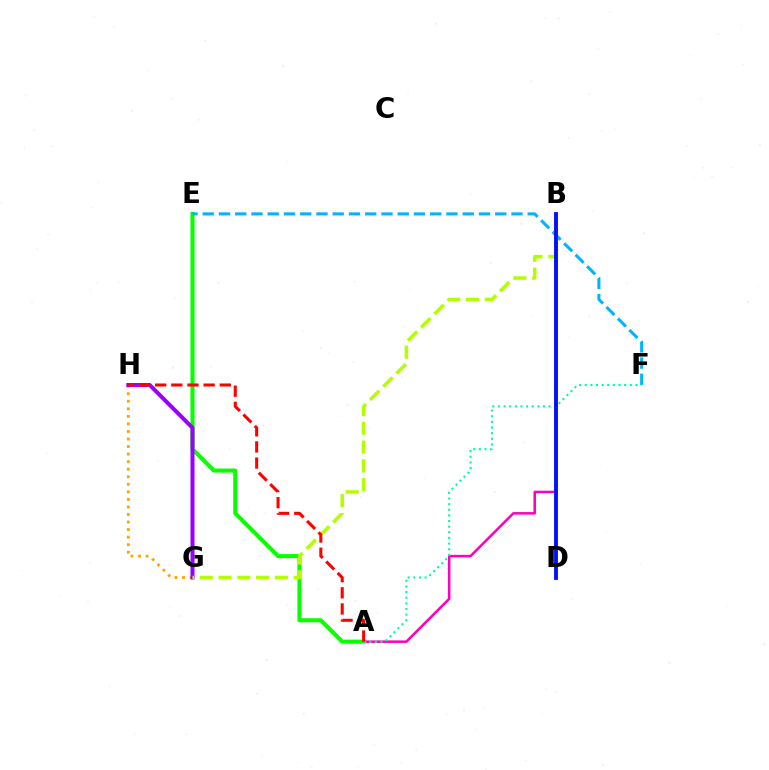{('G', 'H'): [{'color': '#ffa500', 'line_style': 'dotted', 'thickness': 2.05}, {'color': '#9b00ff', 'line_style': 'solid', 'thickness': 2.89}], ('A', 'B'): [{'color': '#ff00bd', 'line_style': 'solid', 'thickness': 1.83}], ('A', 'E'): [{'color': '#08ff00', 'line_style': 'solid', 'thickness': 2.92}], ('E', 'F'): [{'color': '#00b5ff', 'line_style': 'dashed', 'thickness': 2.21}], ('B', 'G'): [{'color': '#b3ff00', 'line_style': 'dashed', 'thickness': 2.55}], ('A', 'F'): [{'color': '#00ff9d', 'line_style': 'dotted', 'thickness': 1.53}], ('B', 'D'): [{'color': '#0010ff', 'line_style': 'solid', 'thickness': 2.77}], ('A', 'H'): [{'color': '#ff0000', 'line_style': 'dashed', 'thickness': 2.19}]}